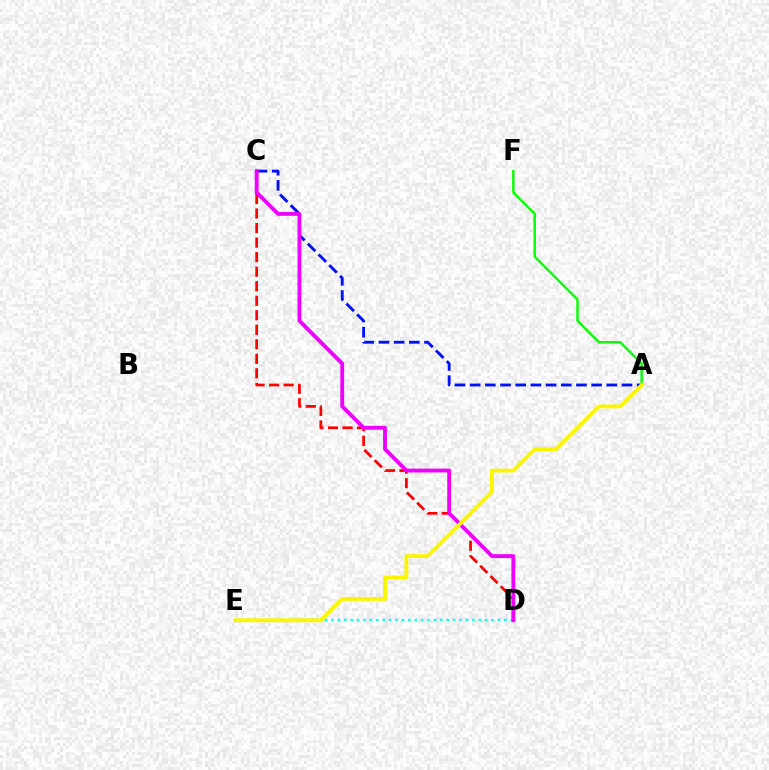{('A', 'F'): [{'color': '#08ff00', 'line_style': 'solid', 'thickness': 1.75}], ('A', 'C'): [{'color': '#0010ff', 'line_style': 'dashed', 'thickness': 2.06}], ('C', 'D'): [{'color': '#ff0000', 'line_style': 'dashed', 'thickness': 1.97}, {'color': '#ee00ff', 'line_style': 'solid', 'thickness': 2.77}], ('D', 'E'): [{'color': '#00fff6', 'line_style': 'dotted', 'thickness': 1.74}], ('A', 'E'): [{'color': '#fcf500', 'line_style': 'solid', 'thickness': 2.76}]}